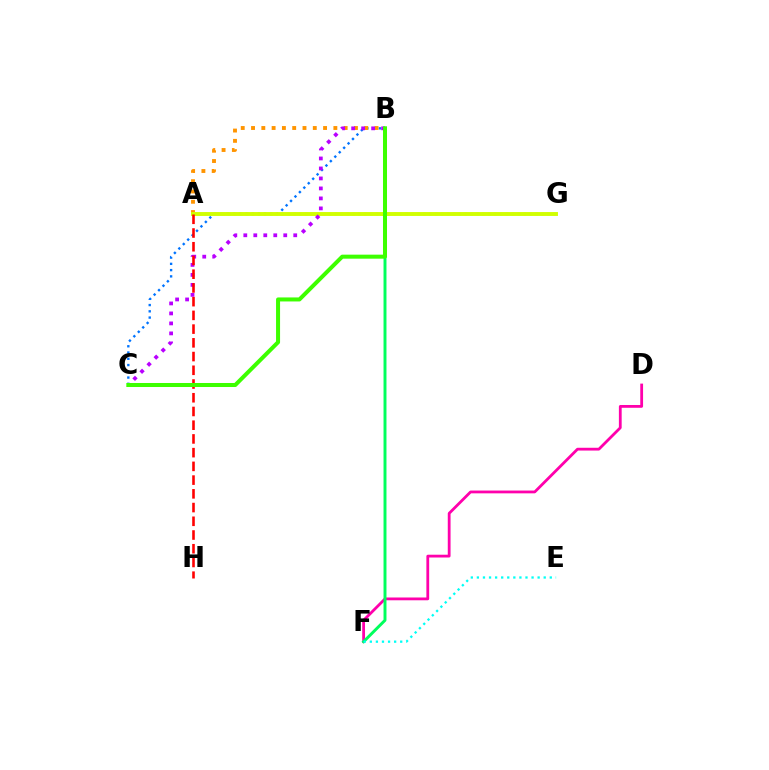{('D', 'F'): [{'color': '#ff00ac', 'line_style': 'solid', 'thickness': 2.01}], ('B', 'C'): [{'color': '#0074ff', 'line_style': 'dotted', 'thickness': 1.7}, {'color': '#b900ff', 'line_style': 'dotted', 'thickness': 2.71}, {'color': '#3dff00', 'line_style': 'solid', 'thickness': 2.89}], ('A', 'B'): [{'color': '#ff9400', 'line_style': 'dotted', 'thickness': 2.8}], ('A', 'G'): [{'color': '#2500ff', 'line_style': 'dotted', 'thickness': 1.6}, {'color': '#d1ff00', 'line_style': 'solid', 'thickness': 2.8}], ('A', 'H'): [{'color': '#ff0000', 'line_style': 'dashed', 'thickness': 1.86}], ('B', 'F'): [{'color': '#00ff5c', 'line_style': 'solid', 'thickness': 2.12}], ('E', 'F'): [{'color': '#00fff6', 'line_style': 'dotted', 'thickness': 1.65}]}